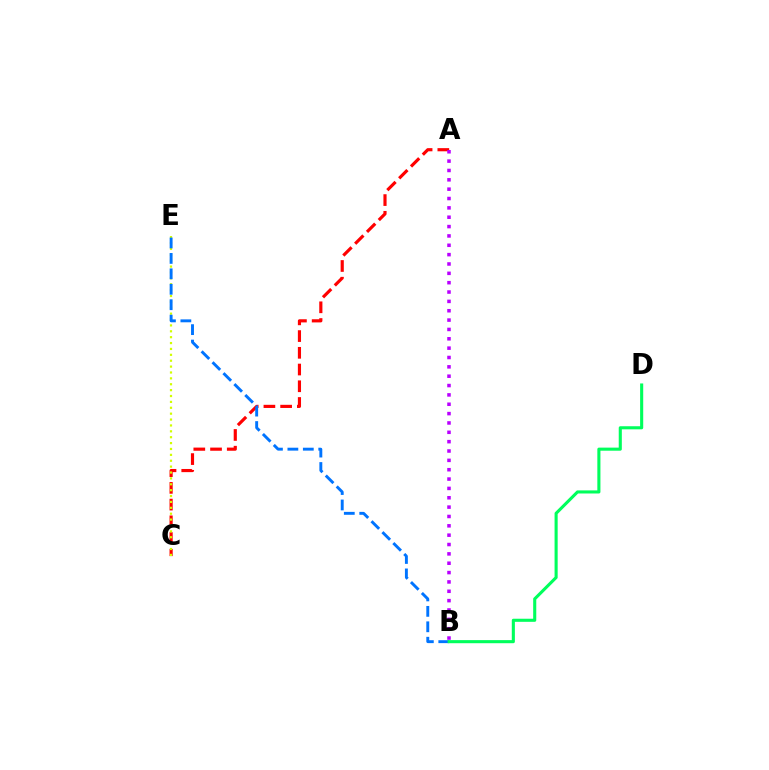{('A', 'C'): [{'color': '#ff0000', 'line_style': 'dashed', 'thickness': 2.27}], ('A', 'B'): [{'color': '#b900ff', 'line_style': 'dotted', 'thickness': 2.54}], ('C', 'E'): [{'color': '#d1ff00', 'line_style': 'dotted', 'thickness': 1.6}], ('B', 'E'): [{'color': '#0074ff', 'line_style': 'dashed', 'thickness': 2.1}], ('B', 'D'): [{'color': '#00ff5c', 'line_style': 'solid', 'thickness': 2.22}]}